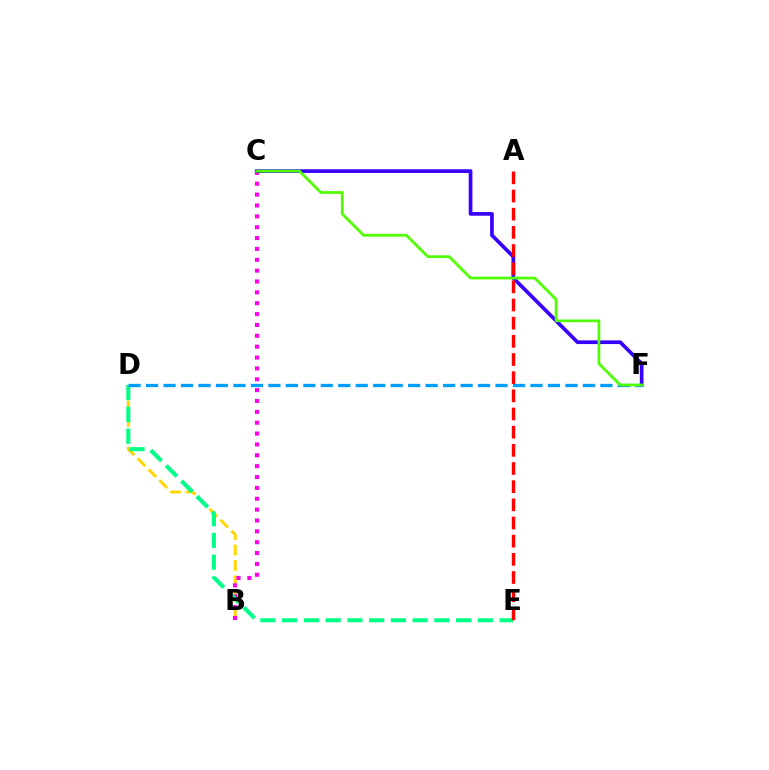{('B', 'D'): [{'color': '#ffd500', 'line_style': 'dashed', 'thickness': 2.1}], ('B', 'C'): [{'color': '#ff00ed', 'line_style': 'dotted', 'thickness': 2.95}], ('D', 'E'): [{'color': '#00ff86', 'line_style': 'dashed', 'thickness': 2.96}], ('C', 'F'): [{'color': '#3700ff', 'line_style': 'solid', 'thickness': 2.66}, {'color': '#4fff00', 'line_style': 'solid', 'thickness': 1.97}], ('A', 'E'): [{'color': '#ff0000', 'line_style': 'dashed', 'thickness': 2.47}], ('D', 'F'): [{'color': '#009eff', 'line_style': 'dashed', 'thickness': 2.37}]}